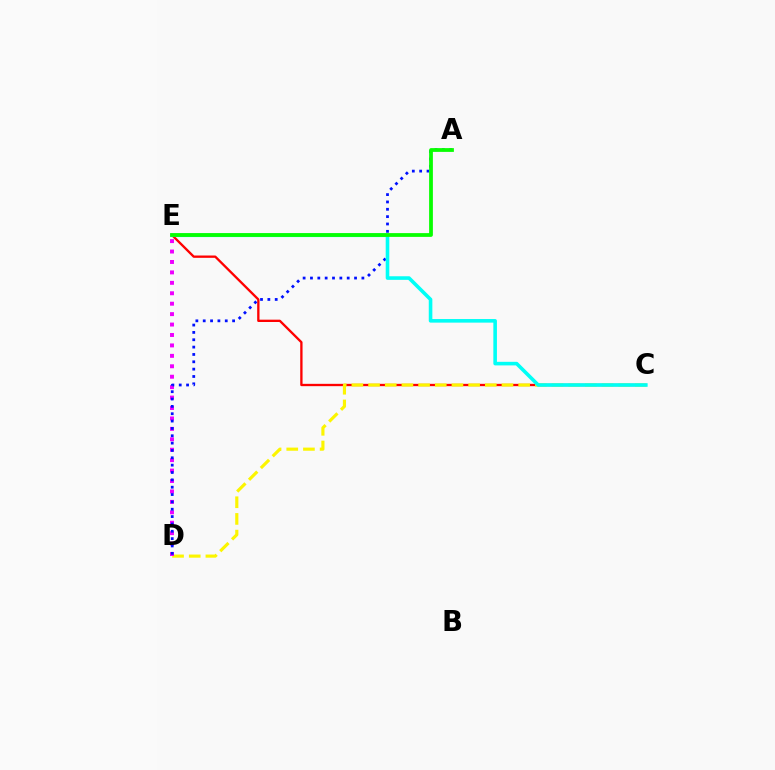{('C', 'E'): [{'color': '#ff0000', 'line_style': 'solid', 'thickness': 1.67}, {'color': '#00fff6', 'line_style': 'solid', 'thickness': 2.59}], ('C', 'D'): [{'color': '#fcf500', 'line_style': 'dashed', 'thickness': 2.27}], ('D', 'E'): [{'color': '#ee00ff', 'line_style': 'dotted', 'thickness': 2.83}], ('A', 'D'): [{'color': '#0010ff', 'line_style': 'dotted', 'thickness': 2.0}], ('A', 'E'): [{'color': '#08ff00', 'line_style': 'solid', 'thickness': 2.72}]}